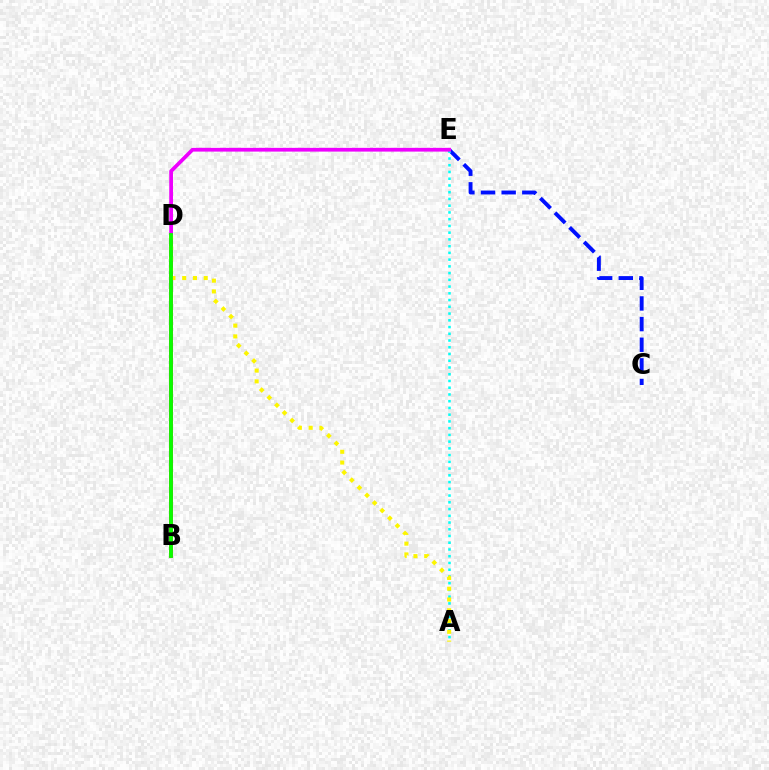{('C', 'E'): [{'color': '#0010ff', 'line_style': 'dashed', 'thickness': 2.8}], ('B', 'D'): [{'color': '#ff0000', 'line_style': 'solid', 'thickness': 2.57}, {'color': '#08ff00', 'line_style': 'solid', 'thickness': 2.72}], ('A', 'E'): [{'color': '#00fff6', 'line_style': 'dotted', 'thickness': 1.83}], ('D', 'E'): [{'color': '#ee00ff', 'line_style': 'solid', 'thickness': 2.7}], ('A', 'D'): [{'color': '#fcf500', 'line_style': 'dotted', 'thickness': 2.92}]}